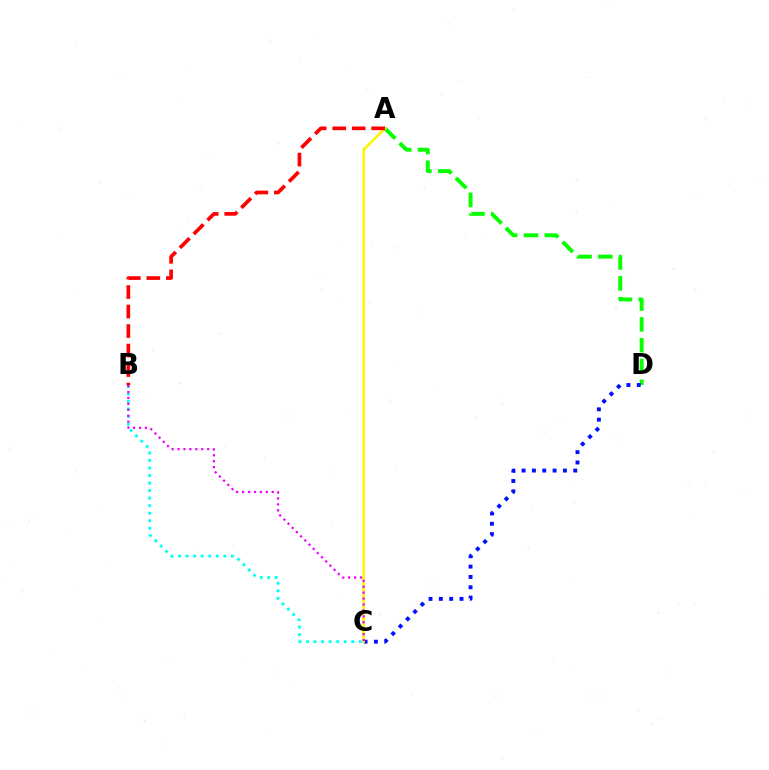{('A', 'D'): [{'color': '#08ff00', 'line_style': 'dashed', 'thickness': 2.83}], ('C', 'D'): [{'color': '#0010ff', 'line_style': 'dotted', 'thickness': 2.81}], ('A', 'C'): [{'color': '#fcf500', 'line_style': 'solid', 'thickness': 1.87}], ('B', 'C'): [{'color': '#00fff6', 'line_style': 'dotted', 'thickness': 2.05}, {'color': '#ee00ff', 'line_style': 'dotted', 'thickness': 1.61}], ('A', 'B'): [{'color': '#ff0000', 'line_style': 'dashed', 'thickness': 2.65}]}